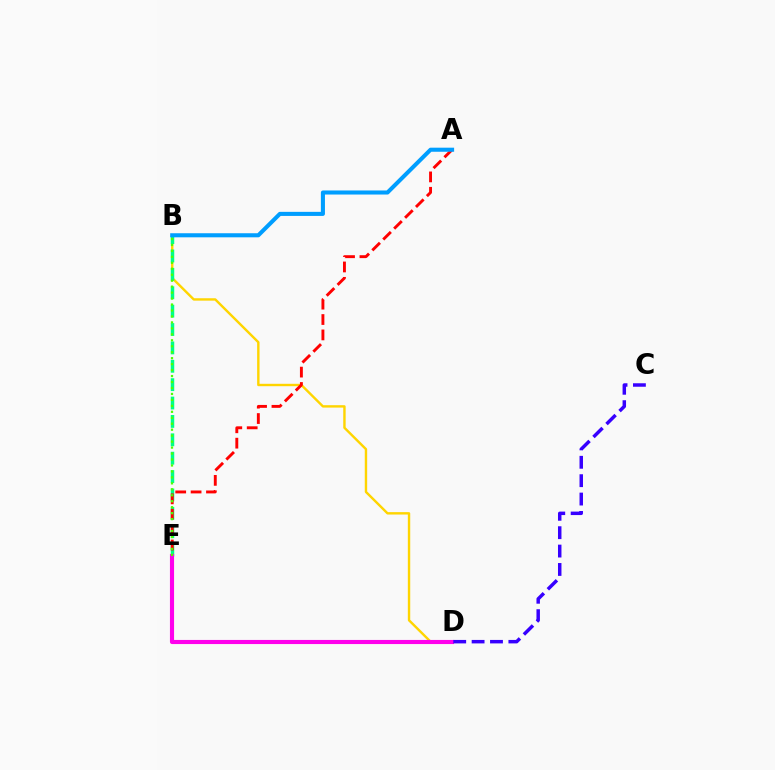{('B', 'D'): [{'color': '#ffd500', 'line_style': 'solid', 'thickness': 1.73}], ('B', 'E'): [{'color': '#00ff86', 'line_style': 'dashed', 'thickness': 2.5}, {'color': '#4fff00', 'line_style': 'dotted', 'thickness': 1.62}], ('A', 'E'): [{'color': '#ff0000', 'line_style': 'dashed', 'thickness': 2.09}], ('D', 'E'): [{'color': '#ff00ed', 'line_style': 'solid', 'thickness': 2.96}], ('C', 'D'): [{'color': '#3700ff', 'line_style': 'dashed', 'thickness': 2.5}], ('A', 'B'): [{'color': '#009eff', 'line_style': 'solid', 'thickness': 2.93}]}